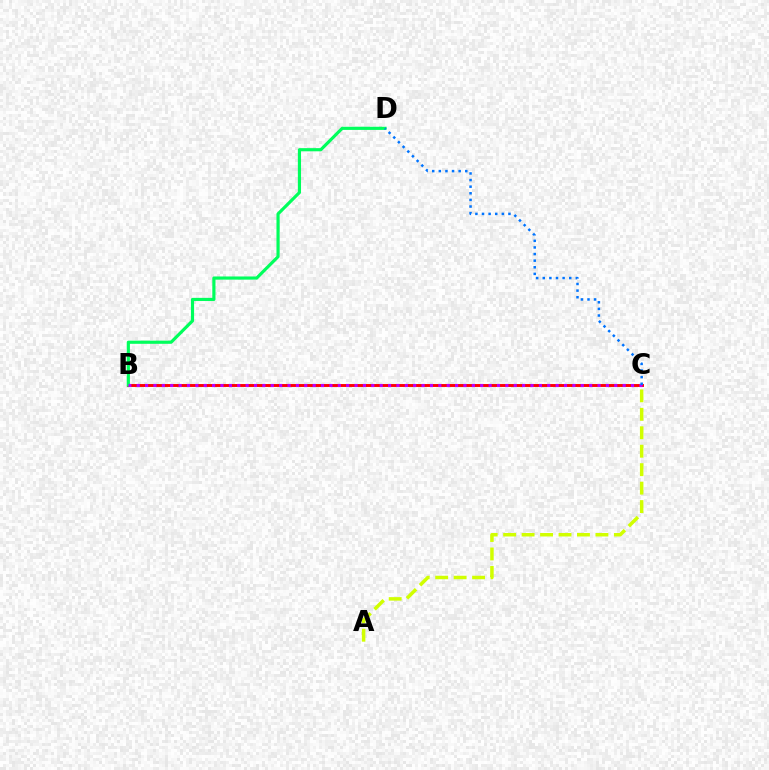{('B', 'C'): [{'color': '#ff0000', 'line_style': 'solid', 'thickness': 2.09}, {'color': '#b900ff', 'line_style': 'dotted', 'thickness': 2.28}], ('B', 'D'): [{'color': '#00ff5c', 'line_style': 'solid', 'thickness': 2.28}], ('A', 'C'): [{'color': '#d1ff00', 'line_style': 'dashed', 'thickness': 2.51}], ('C', 'D'): [{'color': '#0074ff', 'line_style': 'dotted', 'thickness': 1.8}]}